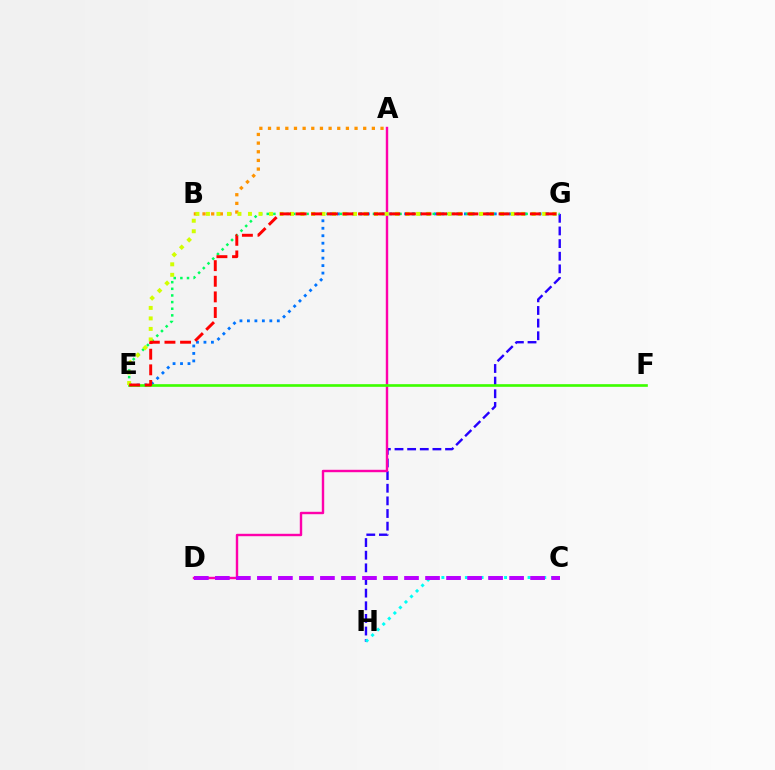{('A', 'B'): [{'color': '#ff9400', 'line_style': 'dotted', 'thickness': 2.35}], ('G', 'H'): [{'color': '#2500ff', 'line_style': 'dashed', 'thickness': 1.72}], ('E', 'G'): [{'color': '#0074ff', 'line_style': 'dotted', 'thickness': 2.03}, {'color': '#00ff5c', 'line_style': 'dotted', 'thickness': 1.8}, {'color': '#d1ff00', 'line_style': 'dotted', 'thickness': 2.86}, {'color': '#ff0000', 'line_style': 'dashed', 'thickness': 2.12}], ('A', 'D'): [{'color': '#ff00ac', 'line_style': 'solid', 'thickness': 1.74}], ('E', 'F'): [{'color': '#3dff00', 'line_style': 'solid', 'thickness': 1.91}], ('C', 'H'): [{'color': '#00fff6', 'line_style': 'dotted', 'thickness': 2.13}], ('C', 'D'): [{'color': '#b900ff', 'line_style': 'dashed', 'thickness': 2.86}]}